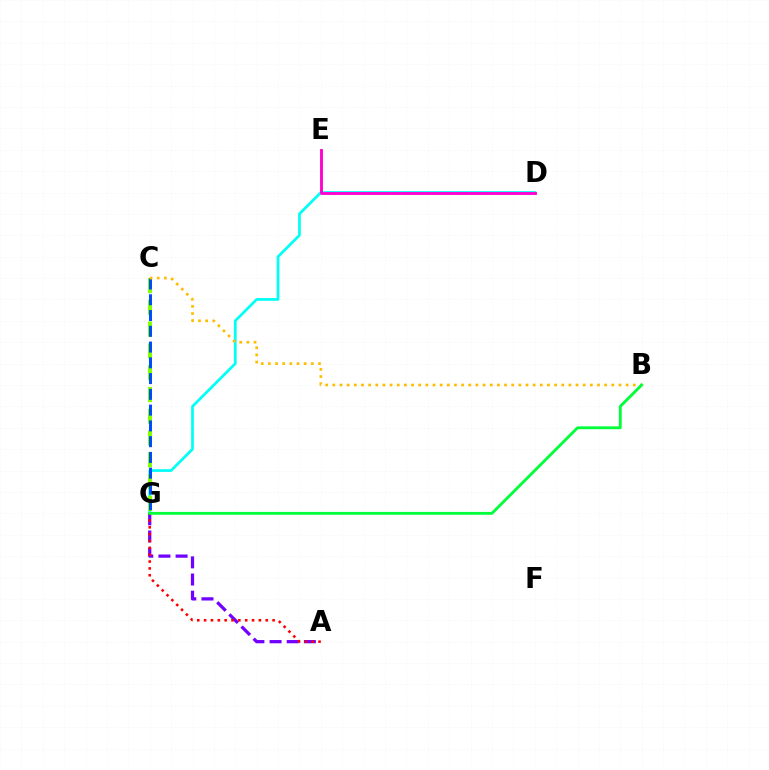{('D', 'G'): [{'color': '#00fff6', 'line_style': 'solid', 'thickness': 1.97}], ('C', 'G'): [{'color': '#84ff00', 'line_style': 'dashed', 'thickness': 2.96}, {'color': '#004bff', 'line_style': 'dashed', 'thickness': 2.14}], ('A', 'G'): [{'color': '#7200ff', 'line_style': 'dashed', 'thickness': 2.33}, {'color': '#ff0000', 'line_style': 'dotted', 'thickness': 1.86}], ('B', 'C'): [{'color': '#ffbd00', 'line_style': 'dotted', 'thickness': 1.94}], ('D', 'E'): [{'color': '#ff00cf', 'line_style': 'solid', 'thickness': 2.07}], ('B', 'G'): [{'color': '#00ff39', 'line_style': 'solid', 'thickness': 2.06}]}